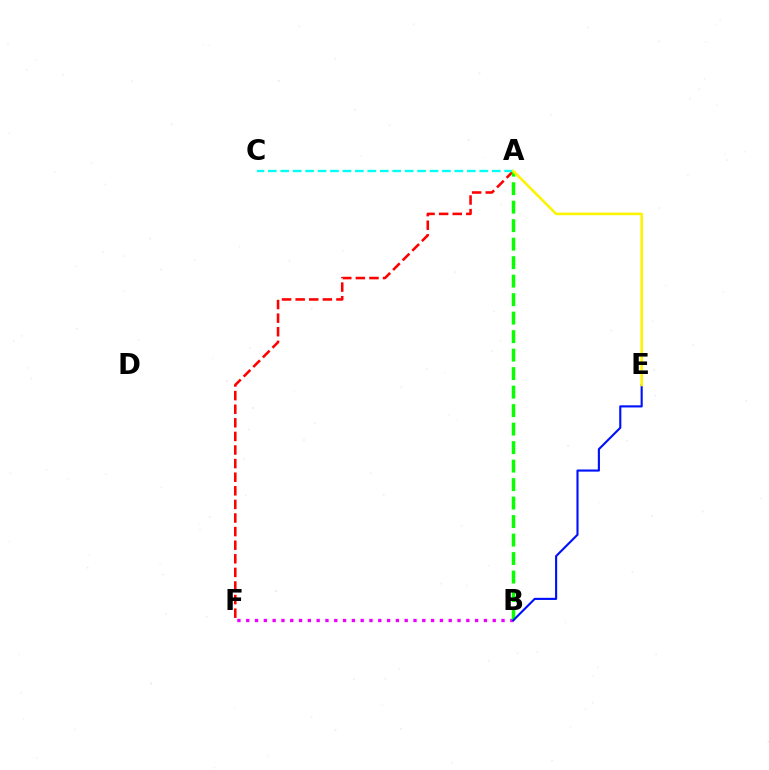{('B', 'F'): [{'color': '#ee00ff', 'line_style': 'dotted', 'thickness': 2.39}], ('A', 'F'): [{'color': '#ff0000', 'line_style': 'dashed', 'thickness': 1.85}], ('A', 'C'): [{'color': '#00fff6', 'line_style': 'dashed', 'thickness': 1.69}], ('A', 'B'): [{'color': '#08ff00', 'line_style': 'dashed', 'thickness': 2.51}], ('B', 'E'): [{'color': '#0010ff', 'line_style': 'solid', 'thickness': 1.53}], ('A', 'E'): [{'color': '#fcf500', 'line_style': 'solid', 'thickness': 1.85}]}